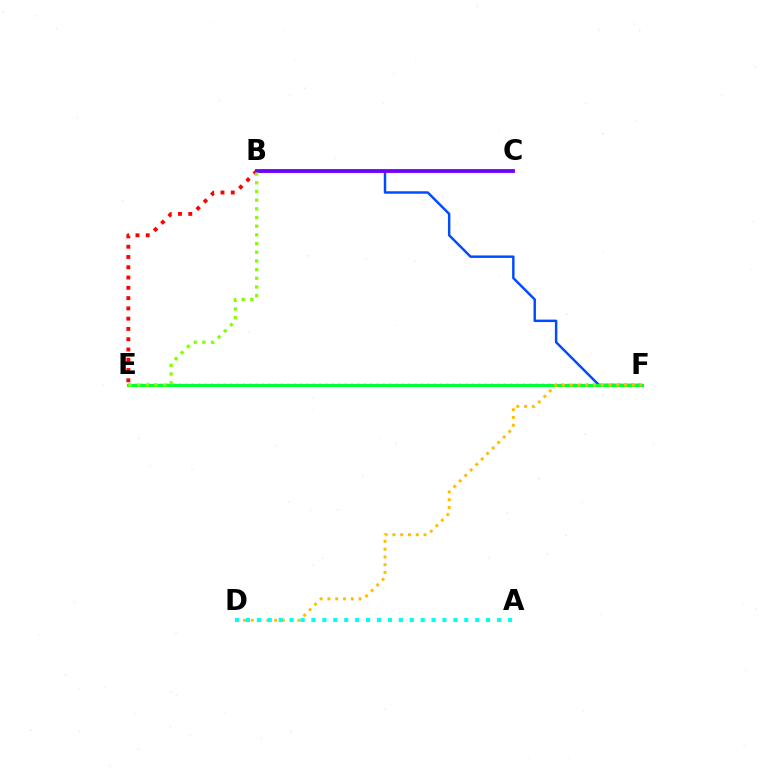{('E', 'F'): [{'color': '#ff00cf', 'line_style': 'dotted', 'thickness': 1.73}, {'color': '#00ff39', 'line_style': 'solid', 'thickness': 2.18}], ('B', 'F'): [{'color': '#004bff', 'line_style': 'solid', 'thickness': 1.77}], ('B', 'E'): [{'color': '#ff0000', 'line_style': 'dotted', 'thickness': 2.79}, {'color': '#84ff00', 'line_style': 'dotted', 'thickness': 2.36}], ('B', 'C'): [{'color': '#7200ff', 'line_style': 'solid', 'thickness': 2.75}], ('D', 'F'): [{'color': '#ffbd00', 'line_style': 'dotted', 'thickness': 2.11}], ('A', 'D'): [{'color': '#00fff6', 'line_style': 'dotted', 'thickness': 2.97}]}